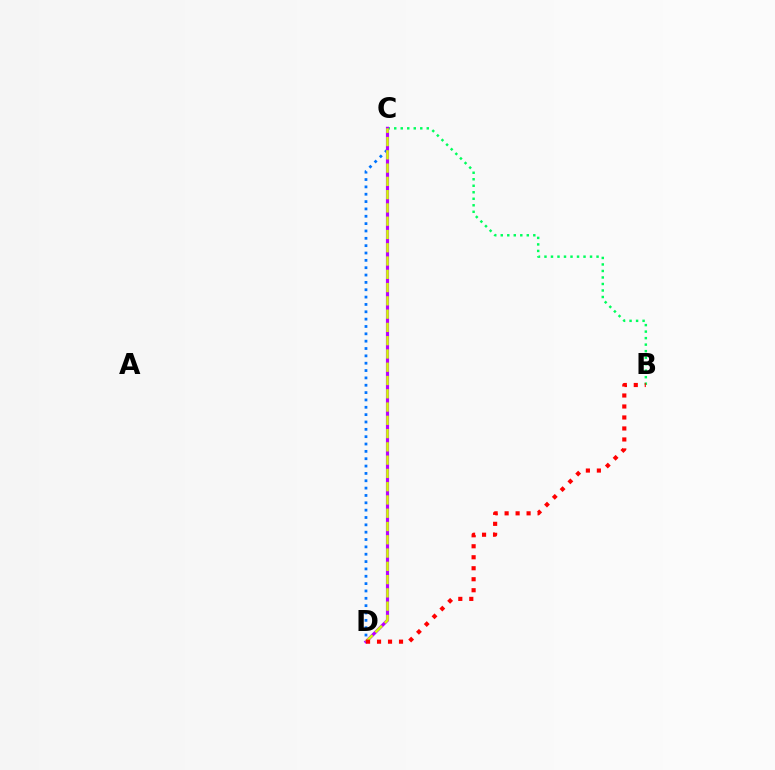{('B', 'C'): [{'color': '#00ff5c', 'line_style': 'dotted', 'thickness': 1.77}], ('C', 'D'): [{'color': '#0074ff', 'line_style': 'dotted', 'thickness': 2.0}, {'color': '#b900ff', 'line_style': 'solid', 'thickness': 2.26}, {'color': '#d1ff00', 'line_style': 'dashed', 'thickness': 1.8}], ('B', 'D'): [{'color': '#ff0000', 'line_style': 'dotted', 'thickness': 2.99}]}